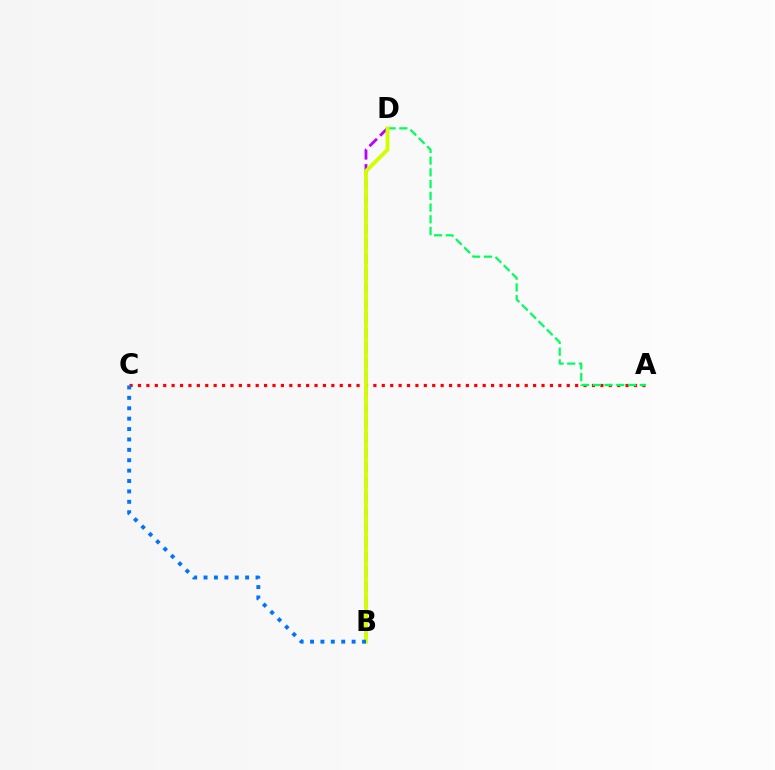{('A', 'C'): [{'color': '#ff0000', 'line_style': 'dotted', 'thickness': 2.28}], ('B', 'D'): [{'color': '#b900ff', 'line_style': 'dashed', 'thickness': 2.03}, {'color': '#d1ff00', 'line_style': 'solid', 'thickness': 2.77}], ('A', 'D'): [{'color': '#00ff5c', 'line_style': 'dashed', 'thickness': 1.59}], ('B', 'C'): [{'color': '#0074ff', 'line_style': 'dotted', 'thickness': 2.82}]}